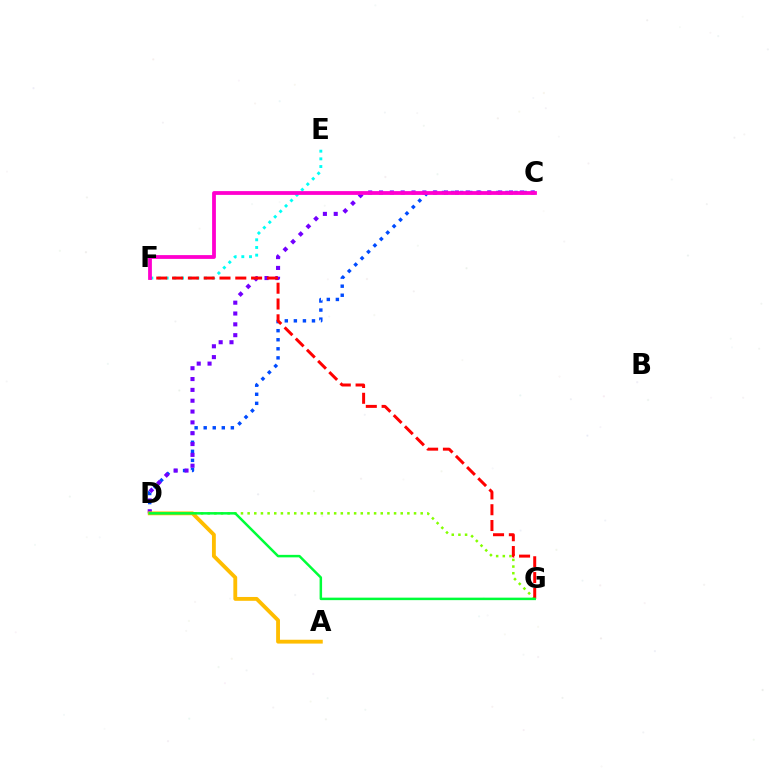{('E', 'F'): [{'color': '#00fff6', 'line_style': 'dotted', 'thickness': 2.09}], ('C', 'D'): [{'color': '#004bff', 'line_style': 'dotted', 'thickness': 2.46}, {'color': '#7200ff', 'line_style': 'dotted', 'thickness': 2.94}], ('D', 'G'): [{'color': '#84ff00', 'line_style': 'dotted', 'thickness': 1.81}, {'color': '#00ff39', 'line_style': 'solid', 'thickness': 1.8}], ('F', 'G'): [{'color': '#ff0000', 'line_style': 'dashed', 'thickness': 2.15}], ('A', 'D'): [{'color': '#ffbd00', 'line_style': 'solid', 'thickness': 2.77}], ('C', 'F'): [{'color': '#ff00cf', 'line_style': 'solid', 'thickness': 2.73}]}